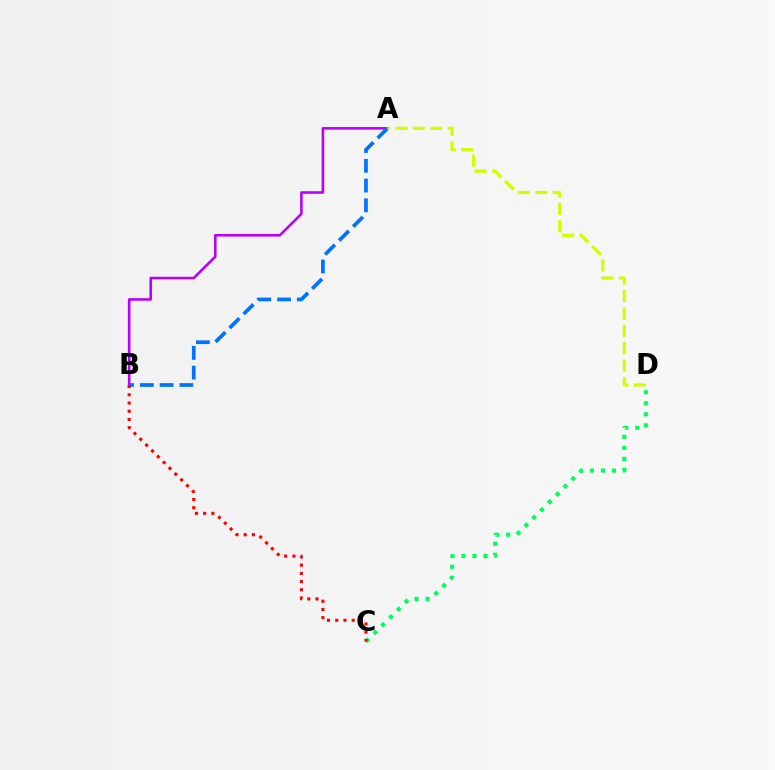{('C', 'D'): [{'color': '#00ff5c', 'line_style': 'dotted', 'thickness': 2.99}], ('A', 'B'): [{'color': '#b900ff', 'line_style': 'solid', 'thickness': 1.86}, {'color': '#0074ff', 'line_style': 'dashed', 'thickness': 2.68}], ('A', 'D'): [{'color': '#d1ff00', 'line_style': 'dashed', 'thickness': 2.36}], ('B', 'C'): [{'color': '#ff0000', 'line_style': 'dotted', 'thickness': 2.24}]}